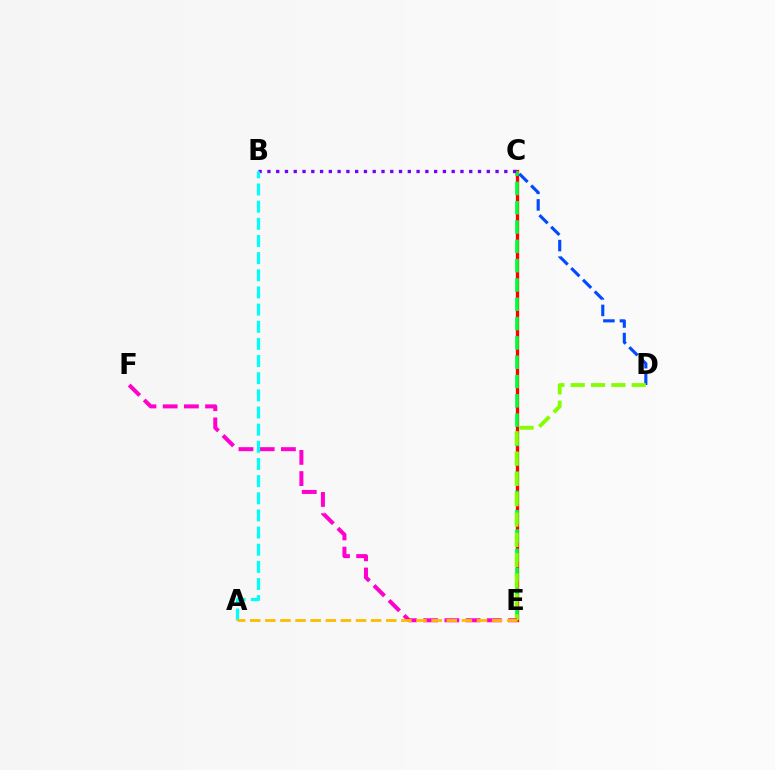{('C', 'E'): [{'color': '#ff0000', 'line_style': 'solid', 'thickness': 2.39}, {'color': '#00ff39', 'line_style': 'dashed', 'thickness': 2.62}], ('C', 'D'): [{'color': '#004bff', 'line_style': 'dashed', 'thickness': 2.25}], ('D', 'E'): [{'color': '#84ff00', 'line_style': 'dashed', 'thickness': 2.76}], ('E', 'F'): [{'color': '#ff00cf', 'line_style': 'dashed', 'thickness': 2.88}], ('B', 'C'): [{'color': '#7200ff', 'line_style': 'dotted', 'thickness': 2.38}], ('A', 'B'): [{'color': '#00fff6', 'line_style': 'dashed', 'thickness': 2.33}], ('A', 'E'): [{'color': '#ffbd00', 'line_style': 'dashed', 'thickness': 2.05}]}